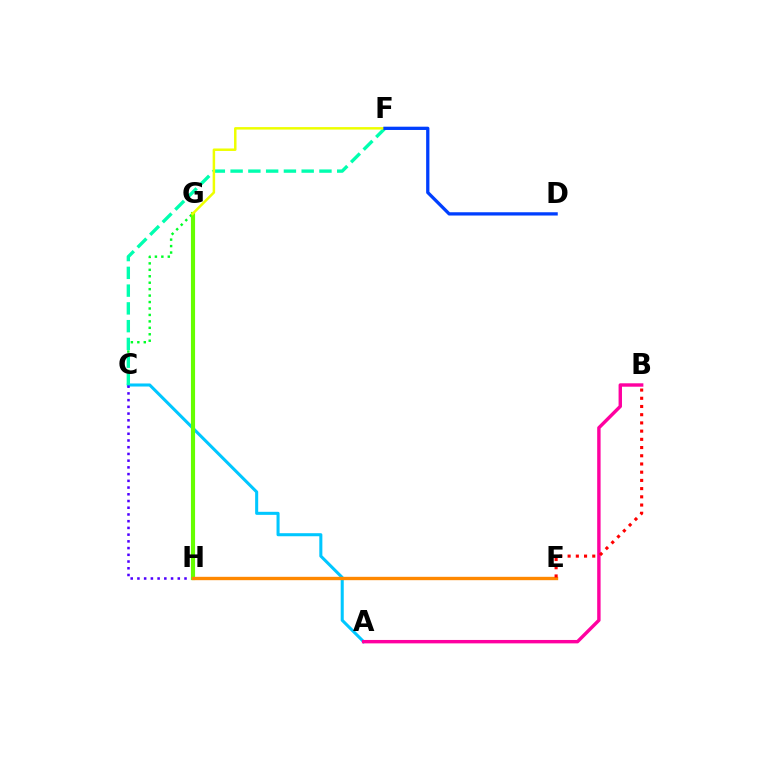{('A', 'C'): [{'color': '#00c7ff', 'line_style': 'solid', 'thickness': 2.2}], ('C', 'G'): [{'color': '#00ff27', 'line_style': 'dotted', 'thickness': 1.75}], ('C', 'F'): [{'color': '#00ffaf', 'line_style': 'dashed', 'thickness': 2.41}], ('C', 'H'): [{'color': '#4f00ff', 'line_style': 'dotted', 'thickness': 1.83}], ('G', 'H'): [{'color': '#d600ff', 'line_style': 'dashed', 'thickness': 1.57}, {'color': '#66ff00', 'line_style': 'solid', 'thickness': 2.98}], ('A', 'B'): [{'color': '#ff00a0', 'line_style': 'solid', 'thickness': 2.45}], ('E', 'H'): [{'color': '#ff8800', 'line_style': 'solid', 'thickness': 2.42}], ('F', 'G'): [{'color': '#eeff00', 'line_style': 'solid', 'thickness': 1.79}], ('B', 'E'): [{'color': '#ff0000', 'line_style': 'dotted', 'thickness': 2.23}], ('D', 'F'): [{'color': '#003fff', 'line_style': 'solid', 'thickness': 2.36}]}